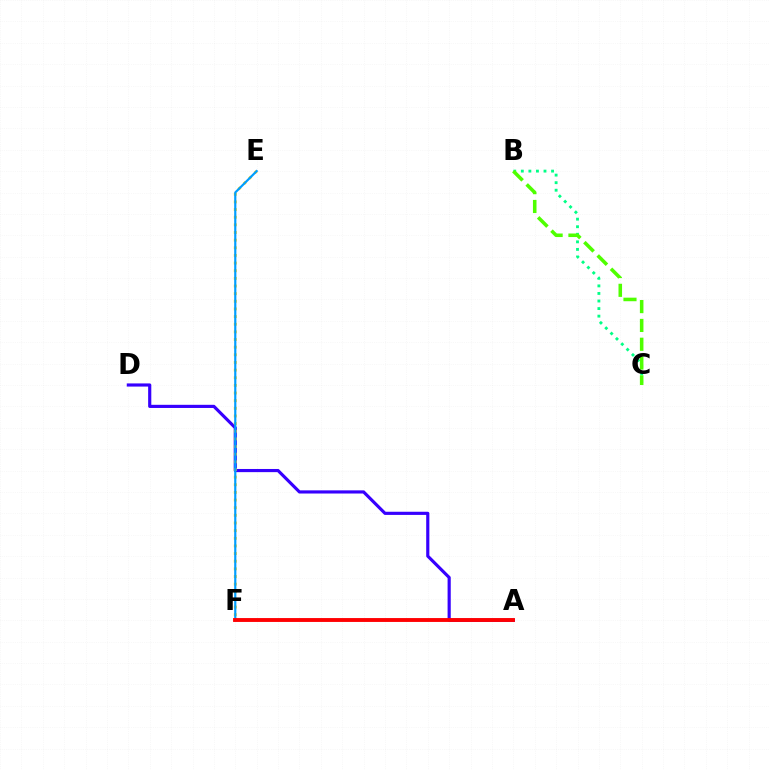{('A', 'D'): [{'color': '#3700ff', 'line_style': 'solid', 'thickness': 2.28}], ('E', 'F'): [{'color': '#ffd500', 'line_style': 'dotted', 'thickness': 2.08}, {'color': '#009eff', 'line_style': 'solid', 'thickness': 1.58}], ('B', 'C'): [{'color': '#00ff86', 'line_style': 'dotted', 'thickness': 2.05}, {'color': '#4fff00', 'line_style': 'dashed', 'thickness': 2.56}], ('A', 'F'): [{'color': '#ff00ed', 'line_style': 'solid', 'thickness': 1.7}, {'color': '#ff0000', 'line_style': 'solid', 'thickness': 2.78}]}